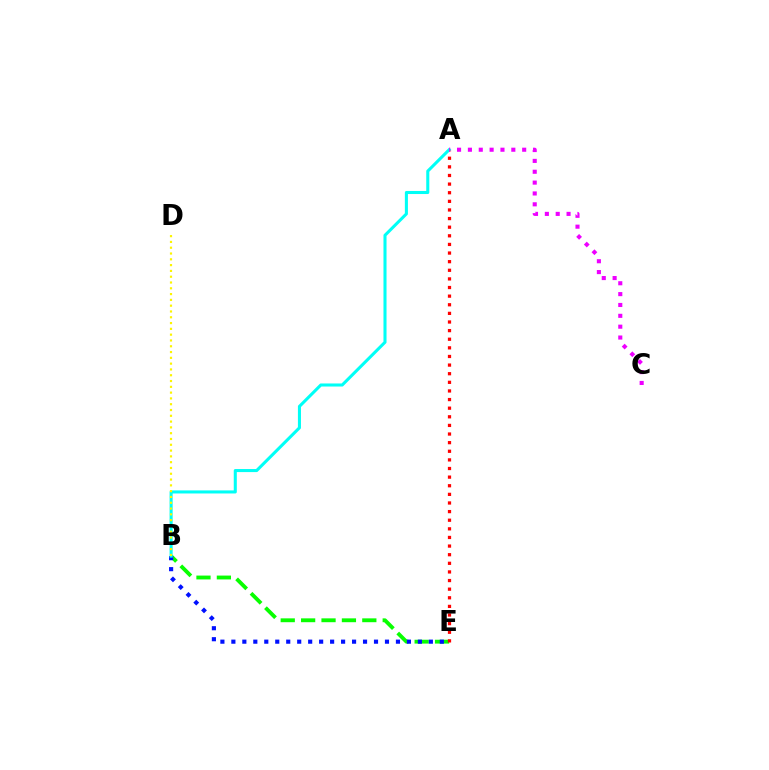{('B', 'E'): [{'color': '#08ff00', 'line_style': 'dashed', 'thickness': 2.77}, {'color': '#0010ff', 'line_style': 'dotted', 'thickness': 2.98}], ('A', 'E'): [{'color': '#ff0000', 'line_style': 'dotted', 'thickness': 2.34}], ('A', 'B'): [{'color': '#00fff6', 'line_style': 'solid', 'thickness': 2.2}], ('B', 'D'): [{'color': '#fcf500', 'line_style': 'dotted', 'thickness': 1.57}], ('A', 'C'): [{'color': '#ee00ff', 'line_style': 'dotted', 'thickness': 2.95}]}